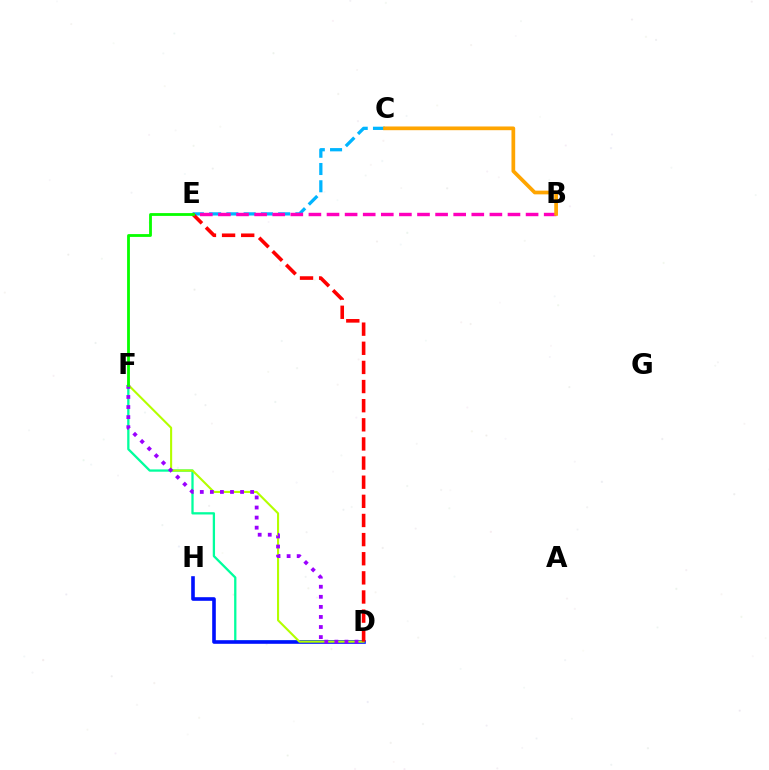{('D', 'F'): [{'color': '#00ff9d', 'line_style': 'solid', 'thickness': 1.65}, {'color': '#b3ff00', 'line_style': 'solid', 'thickness': 1.51}, {'color': '#9b00ff', 'line_style': 'dotted', 'thickness': 2.73}], ('C', 'E'): [{'color': '#00b5ff', 'line_style': 'dashed', 'thickness': 2.34}], ('D', 'H'): [{'color': '#0010ff', 'line_style': 'solid', 'thickness': 2.6}], ('D', 'E'): [{'color': '#ff0000', 'line_style': 'dashed', 'thickness': 2.6}], ('B', 'E'): [{'color': '#ff00bd', 'line_style': 'dashed', 'thickness': 2.46}], ('B', 'C'): [{'color': '#ffa500', 'line_style': 'solid', 'thickness': 2.67}], ('E', 'F'): [{'color': '#08ff00', 'line_style': 'solid', 'thickness': 2.02}]}